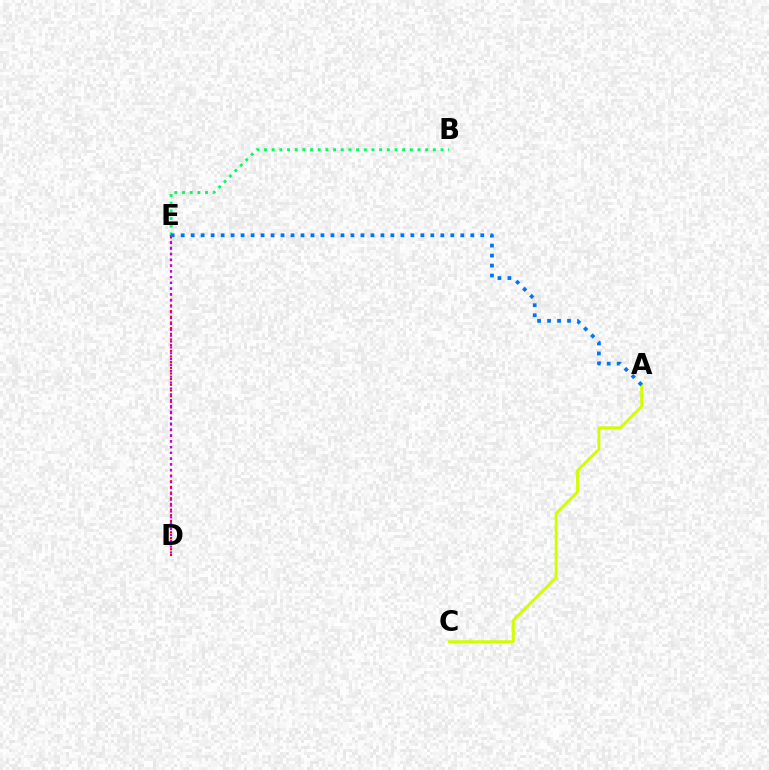{('A', 'C'): [{'color': '#d1ff00', 'line_style': 'solid', 'thickness': 2.07}], ('B', 'E'): [{'color': '#00ff5c', 'line_style': 'dotted', 'thickness': 2.08}], ('D', 'E'): [{'color': '#ff0000', 'line_style': 'dotted', 'thickness': 1.54}, {'color': '#b900ff', 'line_style': 'dotted', 'thickness': 1.59}], ('A', 'E'): [{'color': '#0074ff', 'line_style': 'dotted', 'thickness': 2.71}]}